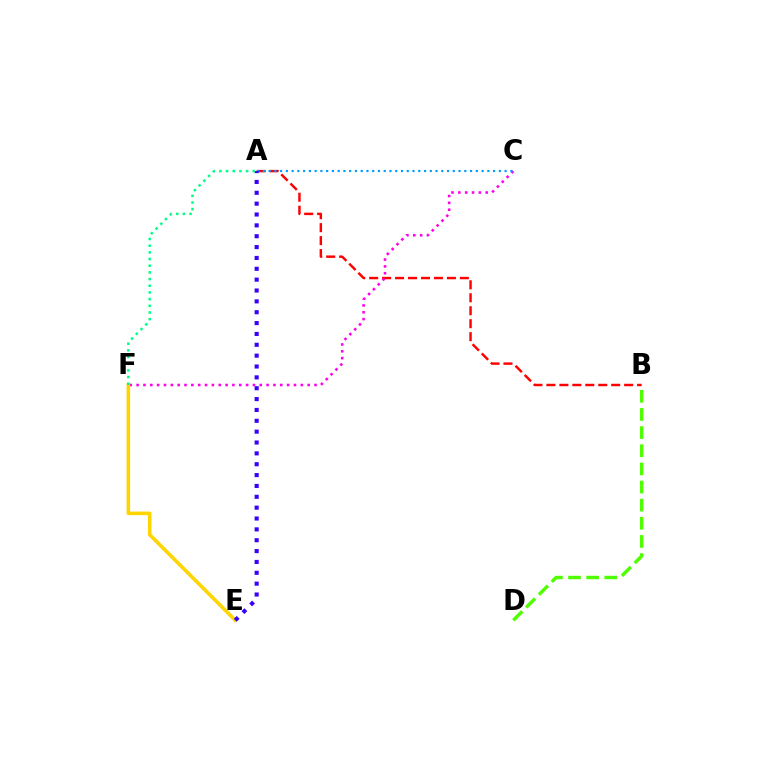{('A', 'B'): [{'color': '#ff0000', 'line_style': 'dashed', 'thickness': 1.76}], ('C', 'F'): [{'color': '#ff00ed', 'line_style': 'dotted', 'thickness': 1.86}], ('E', 'F'): [{'color': '#ffd500', 'line_style': 'solid', 'thickness': 2.57}], ('A', 'C'): [{'color': '#009eff', 'line_style': 'dotted', 'thickness': 1.56}], ('B', 'D'): [{'color': '#4fff00', 'line_style': 'dashed', 'thickness': 2.46}], ('A', 'E'): [{'color': '#3700ff', 'line_style': 'dotted', 'thickness': 2.95}], ('A', 'F'): [{'color': '#00ff86', 'line_style': 'dotted', 'thickness': 1.81}]}